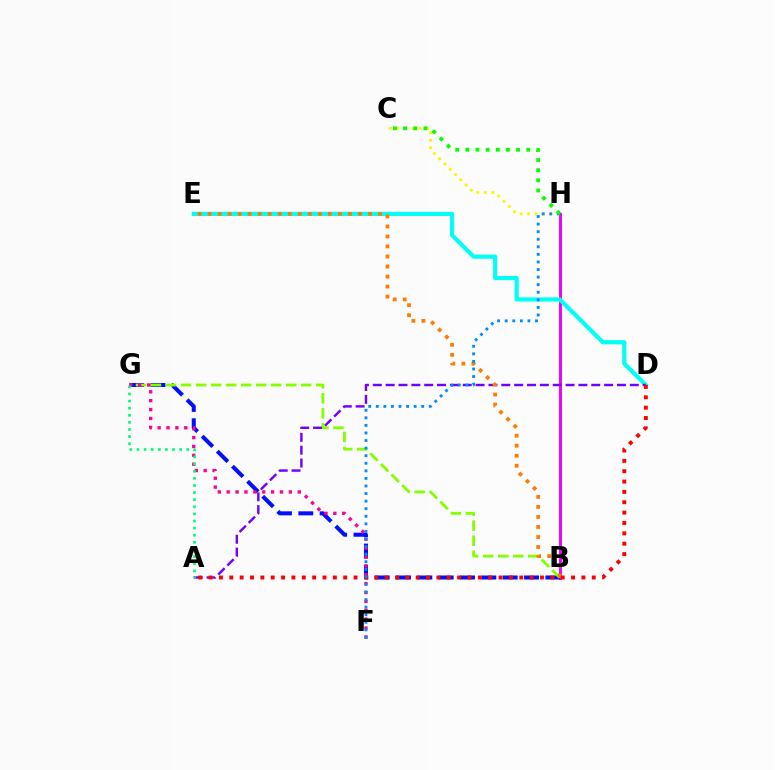{('B', 'H'): [{'color': '#ee00ff', 'line_style': 'solid', 'thickness': 2.11}], ('B', 'G'): [{'color': '#0010ff', 'line_style': 'dashed', 'thickness': 2.9}, {'color': '#84ff00', 'line_style': 'dashed', 'thickness': 2.04}], ('D', 'E'): [{'color': '#00fff6', 'line_style': 'solid', 'thickness': 2.99}], ('A', 'D'): [{'color': '#7200ff', 'line_style': 'dashed', 'thickness': 1.75}, {'color': '#ff0000', 'line_style': 'dotted', 'thickness': 2.81}], ('F', 'G'): [{'color': '#ff0094', 'line_style': 'dotted', 'thickness': 2.41}], ('B', 'E'): [{'color': '#ff7c00', 'line_style': 'dotted', 'thickness': 2.72}], ('C', 'H'): [{'color': '#fcf500', 'line_style': 'dotted', 'thickness': 2.02}, {'color': '#08ff00', 'line_style': 'dotted', 'thickness': 2.76}], ('F', 'H'): [{'color': '#008cff', 'line_style': 'dotted', 'thickness': 2.06}], ('A', 'G'): [{'color': '#00ff74', 'line_style': 'dotted', 'thickness': 1.93}]}